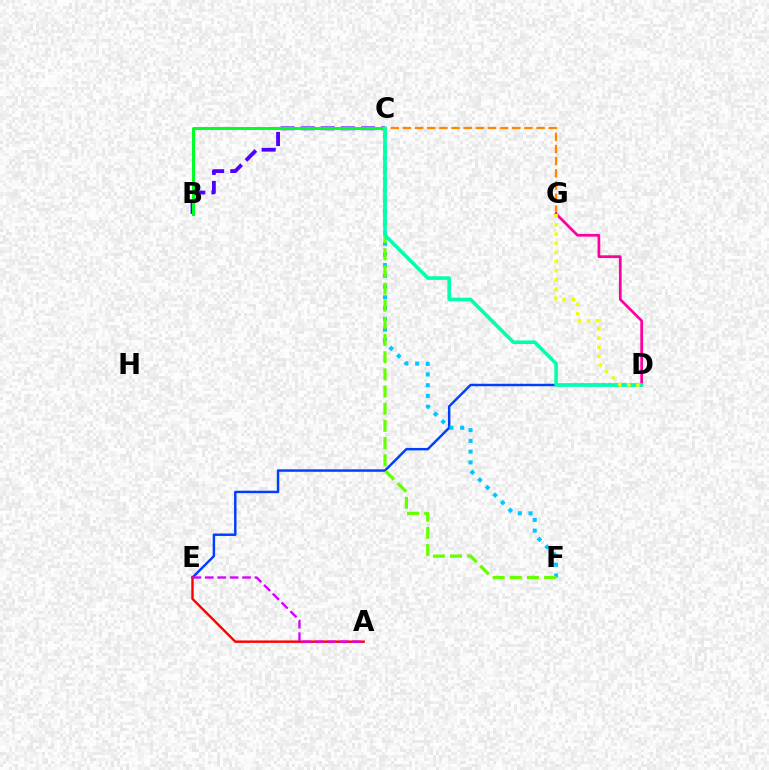{('C', 'G'): [{'color': '#ff8800', 'line_style': 'dashed', 'thickness': 1.65}], ('D', 'E'): [{'color': '#003fff', 'line_style': 'solid', 'thickness': 1.77}], ('C', 'F'): [{'color': '#00c7ff', 'line_style': 'dotted', 'thickness': 2.92}, {'color': '#66ff00', 'line_style': 'dashed', 'thickness': 2.33}], ('D', 'G'): [{'color': '#ff00a0', 'line_style': 'solid', 'thickness': 1.97}, {'color': '#eeff00', 'line_style': 'dotted', 'thickness': 2.49}], ('B', 'C'): [{'color': '#4f00ff', 'line_style': 'dashed', 'thickness': 2.73}, {'color': '#00ff27', 'line_style': 'solid', 'thickness': 2.15}], ('A', 'E'): [{'color': '#ff0000', 'line_style': 'solid', 'thickness': 1.74}, {'color': '#d600ff', 'line_style': 'dashed', 'thickness': 1.69}], ('C', 'D'): [{'color': '#00ffaf', 'line_style': 'solid', 'thickness': 2.58}]}